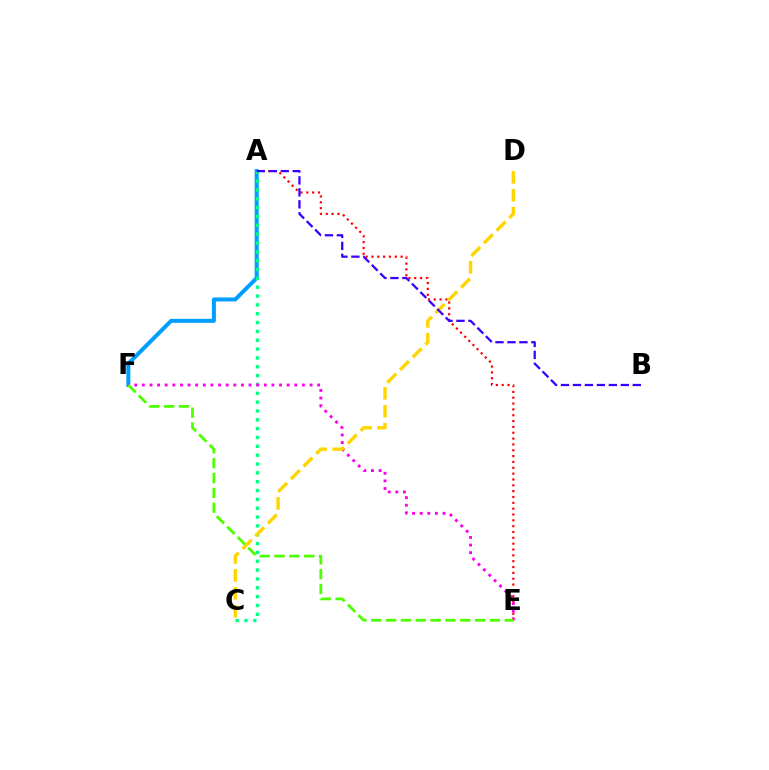{('A', 'E'): [{'color': '#ff0000', 'line_style': 'dotted', 'thickness': 1.59}], ('A', 'F'): [{'color': '#009eff', 'line_style': 'solid', 'thickness': 2.87}], ('A', 'C'): [{'color': '#00ff86', 'line_style': 'dotted', 'thickness': 2.4}], ('E', 'F'): [{'color': '#ff00ed', 'line_style': 'dotted', 'thickness': 2.07}, {'color': '#4fff00', 'line_style': 'dashed', 'thickness': 2.02}], ('C', 'D'): [{'color': '#ffd500', 'line_style': 'dashed', 'thickness': 2.44}], ('A', 'B'): [{'color': '#3700ff', 'line_style': 'dashed', 'thickness': 1.63}]}